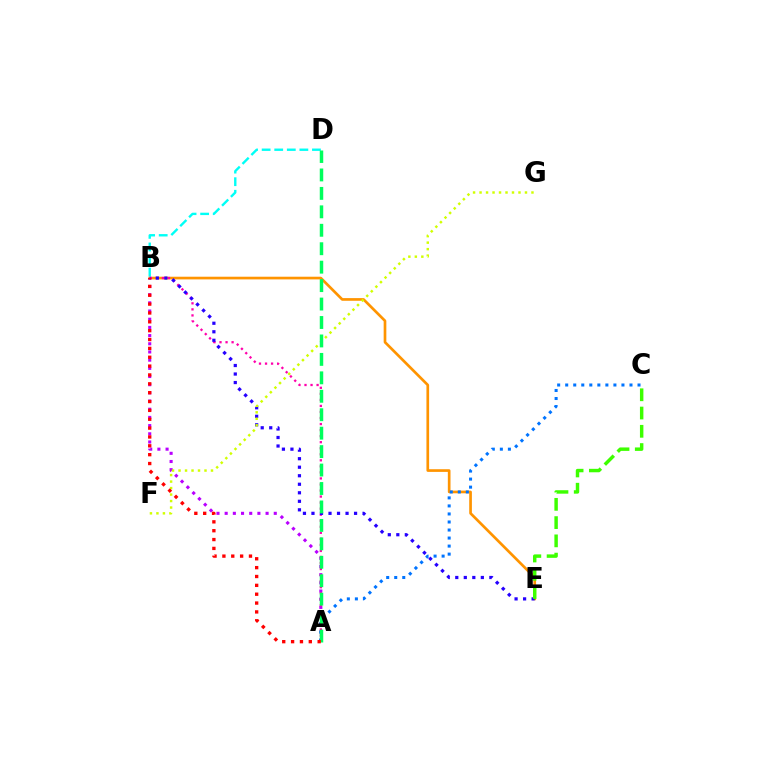{('A', 'B'): [{'color': '#b900ff', 'line_style': 'dotted', 'thickness': 2.22}, {'color': '#ff00ac', 'line_style': 'dotted', 'thickness': 1.64}, {'color': '#ff0000', 'line_style': 'dotted', 'thickness': 2.41}], ('B', 'E'): [{'color': '#ff9400', 'line_style': 'solid', 'thickness': 1.93}, {'color': '#2500ff', 'line_style': 'dotted', 'thickness': 2.31}], ('B', 'D'): [{'color': '#00fff6', 'line_style': 'dashed', 'thickness': 1.71}], ('A', 'C'): [{'color': '#0074ff', 'line_style': 'dotted', 'thickness': 2.18}], ('F', 'G'): [{'color': '#d1ff00', 'line_style': 'dotted', 'thickness': 1.76}], ('A', 'D'): [{'color': '#00ff5c', 'line_style': 'dashed', 'thickness': 2.51}], ('C', 'E'): [{'color': '#3dff00', 'line_style': 'dashed', 'thickness': 2.48}]}